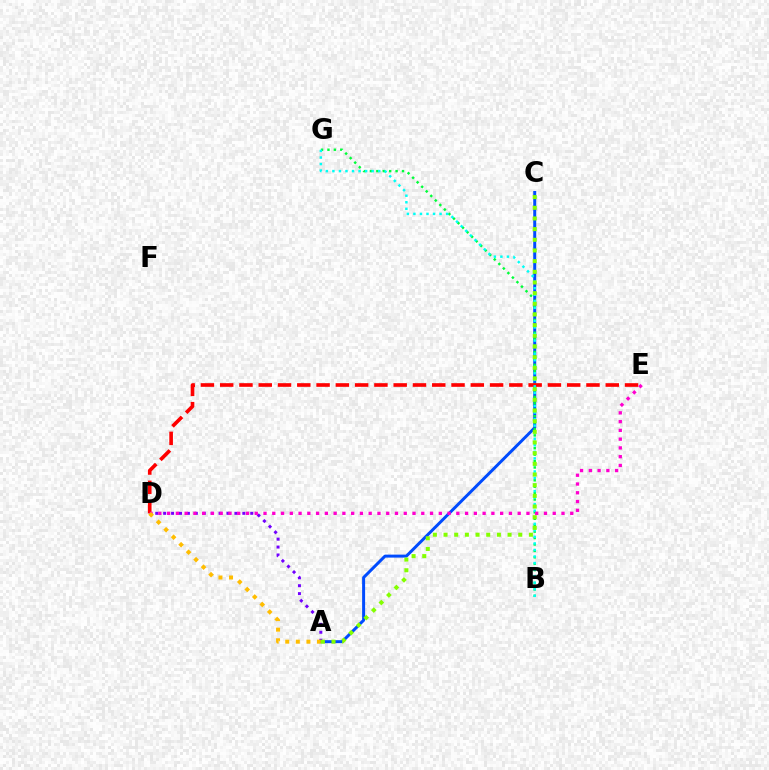{('A', 'C'): [{'color': '#004bff', 'line_style': 'solid', 'thickness': 2.15}, {'color': '#84ff00', 'line_style': 'dotted', 'thickness': 2.9}], ('A', 'D'): [{'color': '#7200ff', 'line_style': 'dotted', 'thickness': 2.15}, {'color': '#ffbd00', 'line_style': 'dotted', 'thickness': 2.88}], ('B', 'G'): [{'color': '#00ff39', 'line_style': 'dotted', 'thickness': 1.74}, {'color': '#00fff6', 'line_style': 'dotted', 'thickness': 1.78}], ('D', 'E'): [{'color': '#ff0000', 'line_style': 'dashed', 'thickness': 2.62}, {'color': '#ff00cf', 'line_style': 'dotted', 'thickness': 2.38}]}